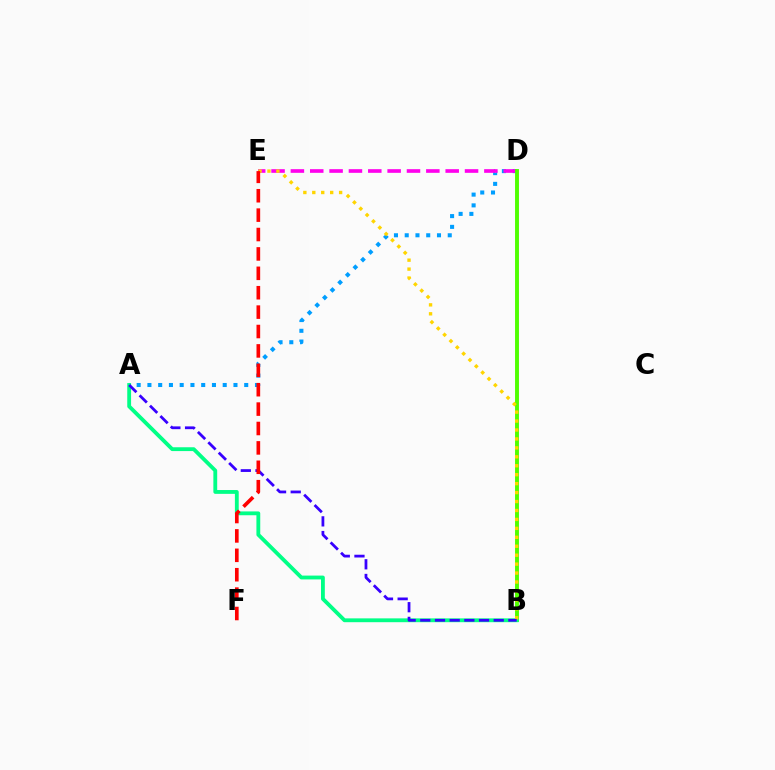{('A', 'D'): [{'color': '#009eff', 'line_style': 'dotted', 'thickness': 2.92}], ('D', 'E'): [{'color': '#ff00ed', 'line_style': 'dashed', 'thickness': 2.63}], ('B', 'D'): [{'color': '#4fff00', 'line_style': 'solid', 'thickness': 2.82}], ('A', 'B'): [{'color': '#00ff86', 'line_style': 'solid', 'thickness': 2.75}, {'color': '#3700ff', 'line_style': 'dashed', 'thickness': 1.99}], ('B', 'E'): [{'color': '#ffd500', 'line_style': 'dotted', 'thickness': 2.43}], ('E', 'F'): [{'color': '#ff0000', 'line_style': 'dashed', 'thickness': 2.64}]}